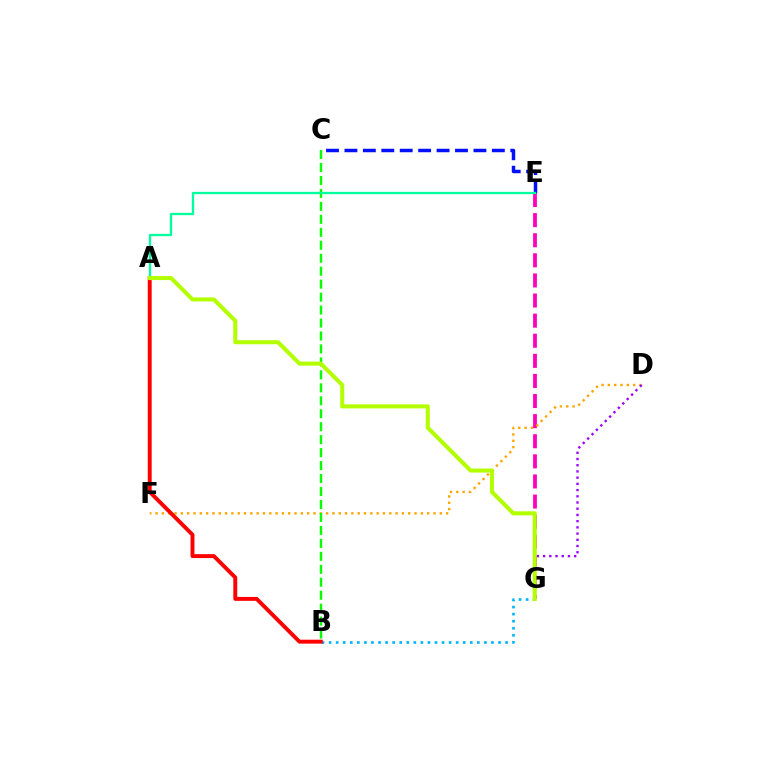{('C', 'E'): [{'color': '#0010ff', 'line_style': 'dashed', 'thickness': 2.5}], ('E', 'G'): [{'color': '#ff00bd', 'line_style': 'dashed', 'thickness': 2.73}], ('D', 'F'): [{'color': '#ffa500', 'line_style': 'dotted', 'thickness': 1.72}], ('B', 'C'): [{'color': '#08ff00', 'line_style': 'dashed', 'thickness': 1.76}], ('D', 'G'): [{'color': '#9b00ff', 'line_style': 'dotted', 'thickness': 1.69}], ('B', 'G'): [{'color': '#00b5ff', 'line_style': 'dotted', 'thickness': 1.92}], ('A', 'E'): [{'color': '#00ff9d', 'line_style': 'solid', 'thickness': 1.65}], ('A', 'B'): [{'color': '#ff0000', 'line_style': 'solid', 'thickness': 2.82}], ('A', 'G'): [{'color': '#b3ff00', 'line_style': 'solid', 'thickness': 2.92}]}